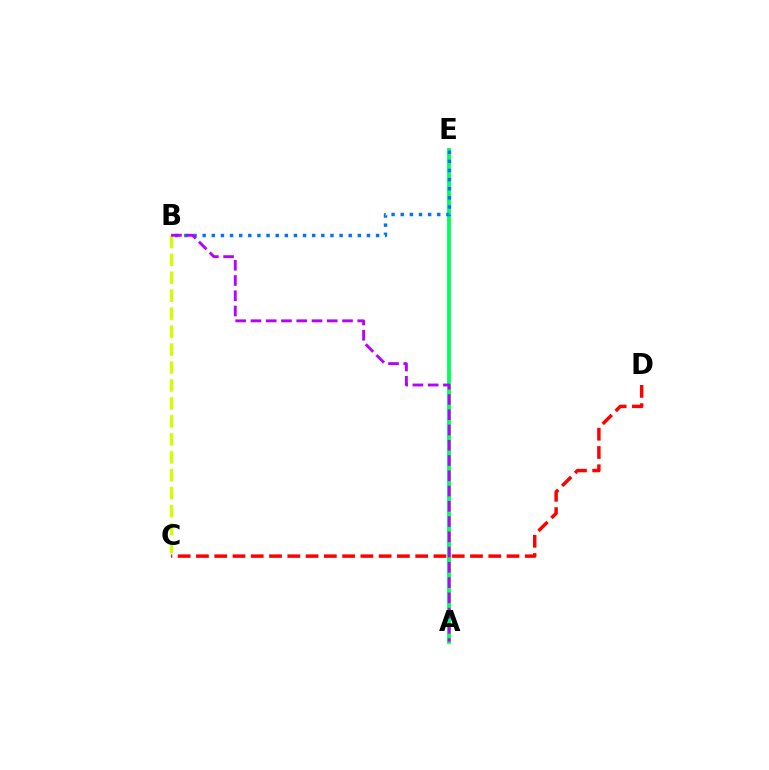{('A', 'E'): [{'color': '#00ff5c', 'line_style': 'solid', 'thickness': 2.76}], ('B', 'C'): [{'color': '#d1ff00', 'line_style': 'dashed', 'thickness': 2.44}], ('B', 'E'): [{'color': '#0074ff', 'line_style': 'dotted', 'thickness': 2.48}], ('C', 'D'): [{'color': '#ff0000', 'line_style': 'dashed', 'thickness': 2.48}], ('A', 'B'): [{'color': '#b900ff', 'line_style': 'dashed', 'thickness': 2.07}]}